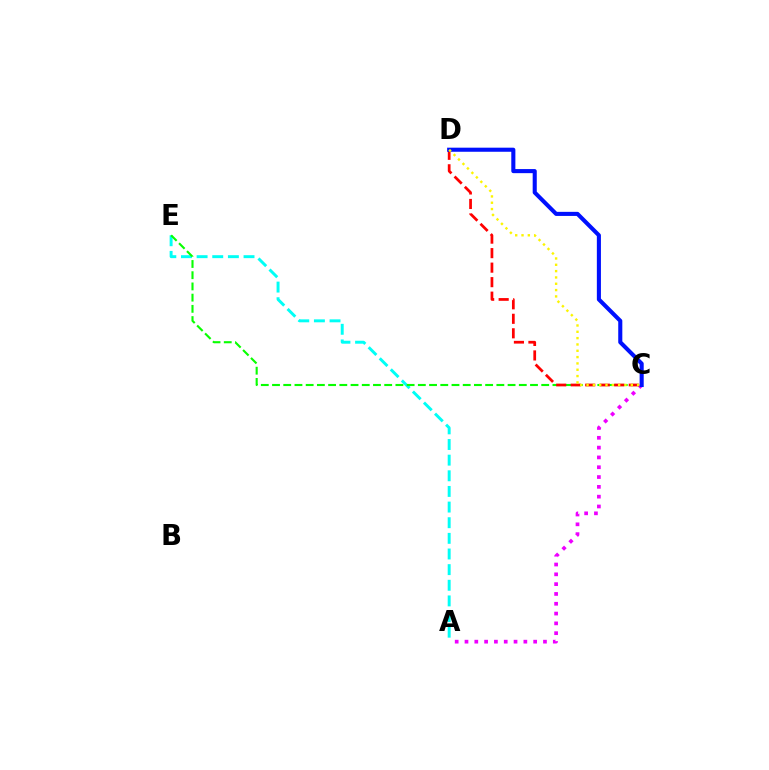{('A', 'C'): [{'color': '#ee00ff', 'line_style': 'dotted', 'thickness': 2.67}], ('A', 'E'): [{'color': '#00fff6', 'line_style': 'dashed', 'thickness': 2.12}], ('C', 'E'): [{'color': '#08ff00', 'line_style': 'dashed', 'thickness': 1.52}], ('C', 'D'): [{'color': '#ff0000', 'line_style': 'dashed', 'thickness': 1.97}, {'color': '#0010ff', 'line_style': 'solid', 'thickness': 2.94}, {'color': '#fcf500', 'line_style': 'dotted', 'thickness': 1.72}]}